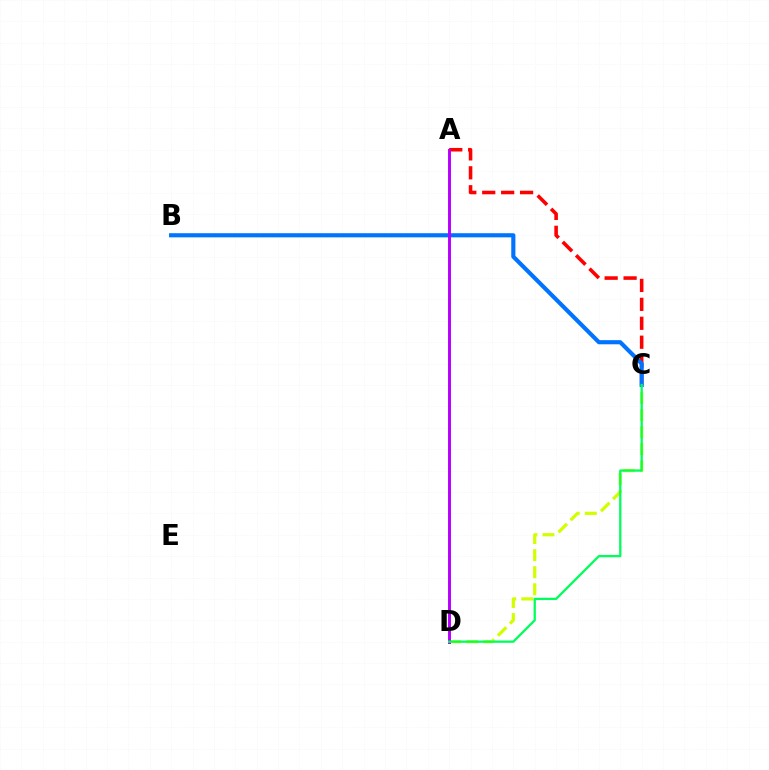{('A', 'C'): [{'color': '#ff0000', 'line_style': 'dashed', 'thickness': 2.57}], ('C', 'D'): [{'color': '#d1ff00', 'line_style': 'dashed', 'thickness': 2.32}, {'color': '#00ff5c', 'line_style': 'solid', 'thickness': 1.64}], ('B', 'C'): [{'color': '#0074ff', 'line_style': 'solid', 'thickness': 2.98}], ('A', 'D'): [{'color': '#b900ff', 'line_style': 'solid', 'thickness': 2.13}]}